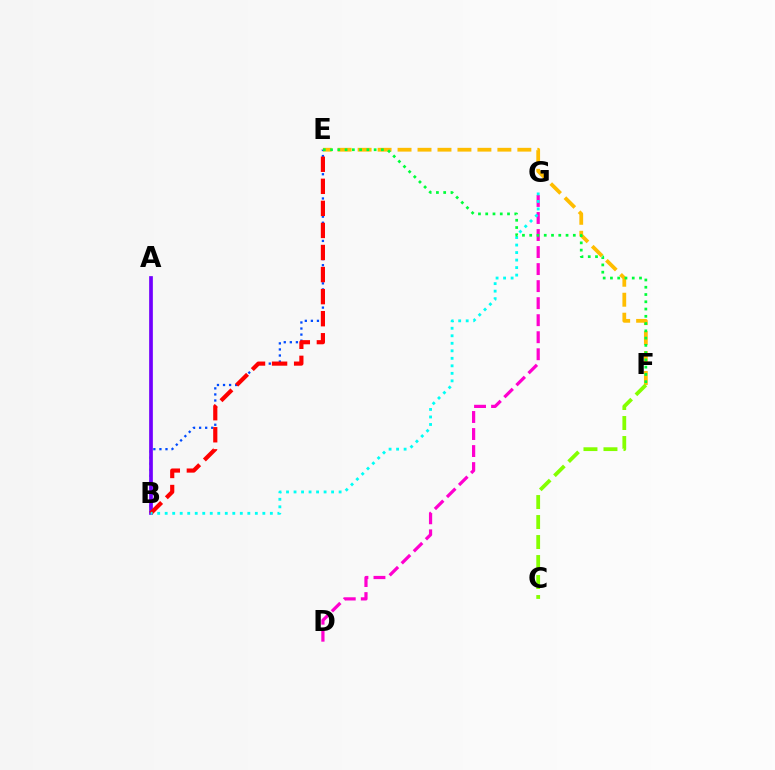{('B', 'E'): [{'color': '#004bff', 'line_style': 'dotted', 'thickness': 1.65}, {'color': '#ff0000', 'line_style': 'dashed', 'thickness': 3.0}], ('A', 'B'): [{'color': '#7200ff', 'line_style': 'solid', 'thickness': 2.67}], ('D', 'G'): [{'color': '#ff00cf', 'line_style': 'dashed', 'thickness': 2.31}], ('E', 'F'): [{'color': '#ffbd00', 'line_style': 'dashed', 'thickness': 2.71}, {'color': '#00ff39', 'line_style': 'dotted', 'thickness': 1.97}], ('B', 'G'): [{'color': '#00fff6', 'line_style': 'dotted', 'thickness': 2.04}], ('C', 'F'): [{'color': '#84ff00', 'line_style': 'dashed', 'thickness': 2.72}]}